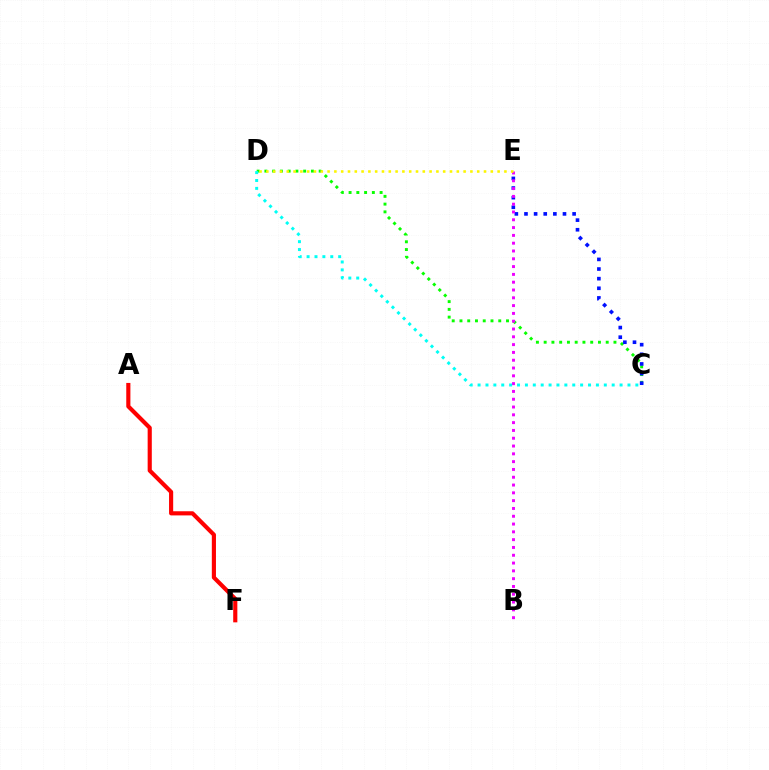{('C', 'D'): [{'color': '#08ff00', 'line_style': 'dotted', 'thickness': 2.11}, {'color': '#00fff6', 'line_style': 'dotted', 'thickness': 2.14}], ('C', 'E'): [{'color': '#0010ff', 'line_style': 'dotted', 'thickness': 2.62}], ('B', 'E'): [{'color': '#ee00ff', 'line_style': 'dotted', 'thickness': 2.12}], ('D', 'E'): [{'color': '#fcf500', 'line_style': 'dotted', 'thickness': 1.85}], ('A', 'F'): [{'color': '#ff0000', 'line_style': 'solid', 'thickness': 2.98}]}